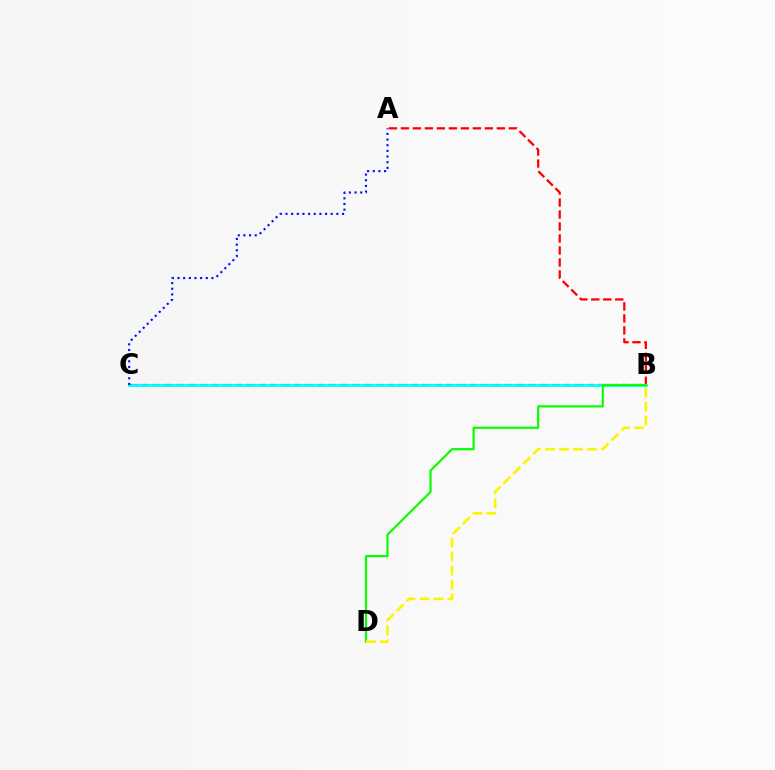{('B', 'C'): [{'color': '#ee00ff', 'line_style': 'dashed', 'thickness': 1.59}, {'color': '#00fff6', 'line_style': 'solid', 'thickness': 1.99}], ('A', 'B'): [{'color': '#ff0000', 'line_style': 'dashed', 'thickness': 1.63}], ('B', 'D'): [{'color': '#08ff00', 'line_style': 'solid', 'thickness': 1.58}, {'color': '#fcf500', 'line_style': 'dashed', 'thickness': 1.9}], ('A', 'C'): [{'color': '#0010ff', 'line_style': 'dotted', 'thickness': 1.54}]}